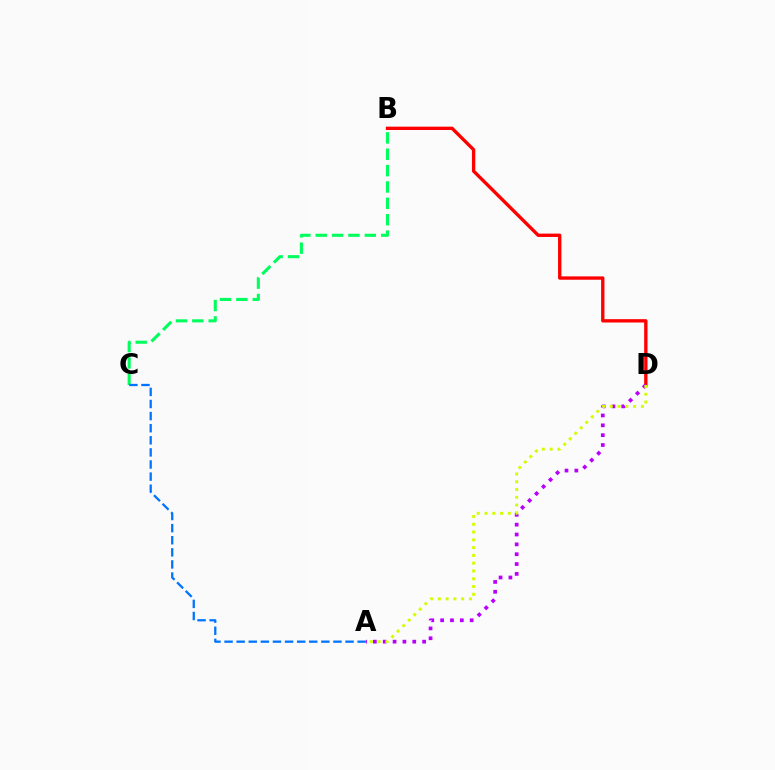{('B', 'D'): [{'color': '#ff0000', 'line_style': 'solid', 'thickness': 2.41}], ('A', 'D'): [{'color': '#b900ff', 'line_style': 'dotted', 'thickness': 2.68}, {'color': '#d1ff00', 'line_style': 'dotted', 'thickness': 2.11}], ('B', 'C'): [{'color': '#00ff5c', 'line_style': 'dashed', 'thickness': 2.22}], ('A', 'C'): [{'color': '#0074ff', 'line_style': 'dashed', 'thickness': 1.64}]}